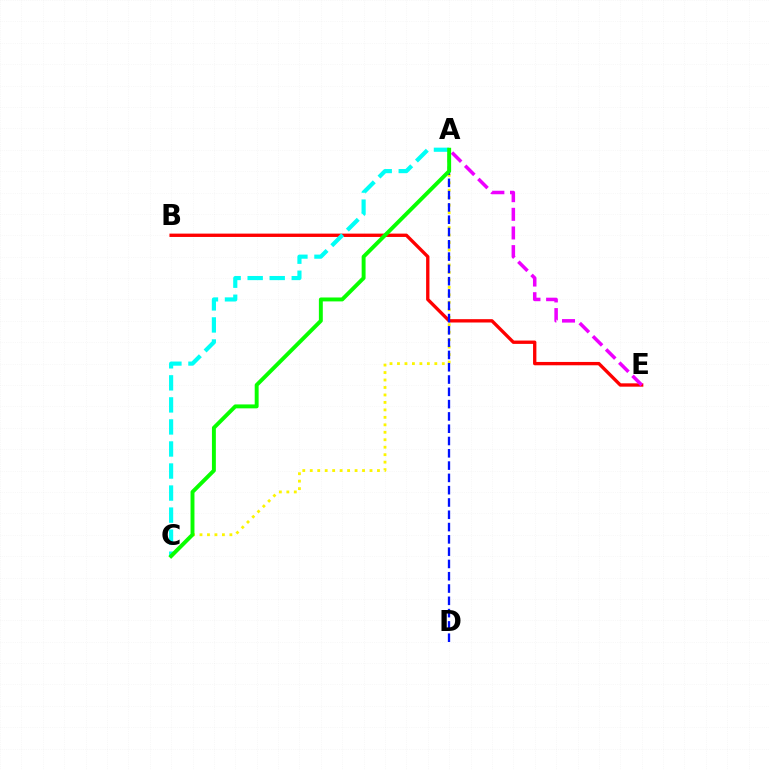{('A', 'C'): [{'color': '#fcf500', 'line_style': 'dotted', 'thickness': 2.03}, {'color': '#00fff6', 'line_style': 'dashed', 'thickness': 2.99}, {'color': '#08ff00', 'line_style': 'solid', 'thickness': 2.82}], ('B', 'E'): [{'color': '#ff0000', 'line_style': 'solid', 'thickness': 2.4}], ('A', 'E'): [{'color': '#ee00ff', 'line_style': 'dashed', 'thickness': 2.53}], ('A', 'D'): [{'color': '#0010ff', 'line_style': 'dashed', 'thickness': 1.67}]}